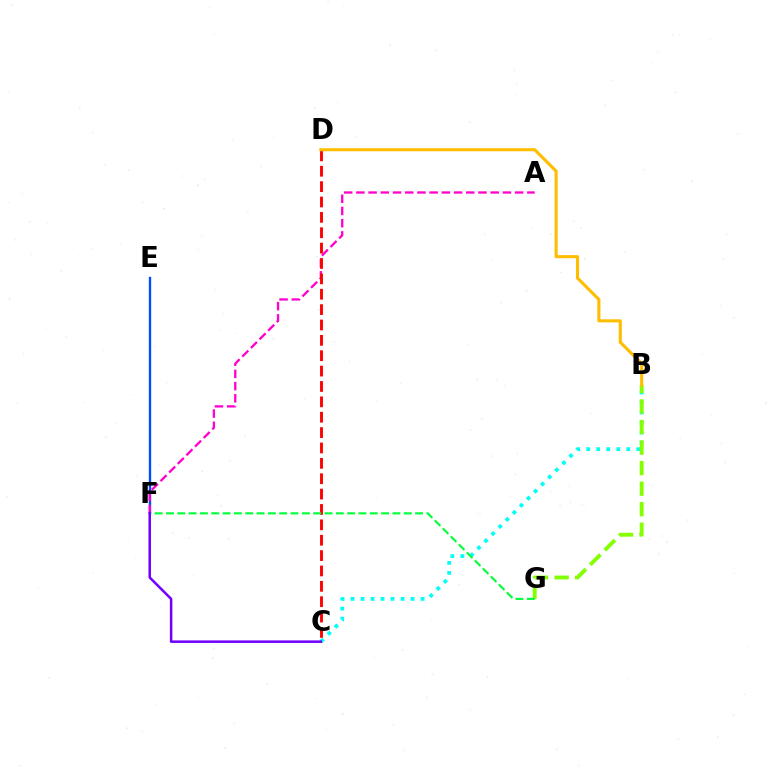{('E', 'F'): [{'color': '#004bff', 'line_style': 'solid', 'thickness': 1.69}], ('B', 'C'): [{'color': '#00fff6', 'line_style': 'dotted', 'thickness': 2.72}], ('A', 'F'): [{'color': '#ff00cf', 'line_style': 'dashed', 'thickness': 1.66}], ('B', 'G'): [{'color': '#84ff00', 'line_style': 'dashed', 'thickness': 2.79}], ('C', 'D'): [{'color': '#ff0000', 'line_style': 'dashed', 'thickness': 2.09}], ('F', 'G'): [{'color': '#00ff39', 'line_style': 'dashed', 'thickness': 1.54}], ('C', 'F'): [{'color': '#7200ff', 'line_style': 'solid', 'thickness': 1.82}], ('B', 'D'): [{'color': '#ffbd00', 'line_style': 'solid', 'thickness': 2.23}]}